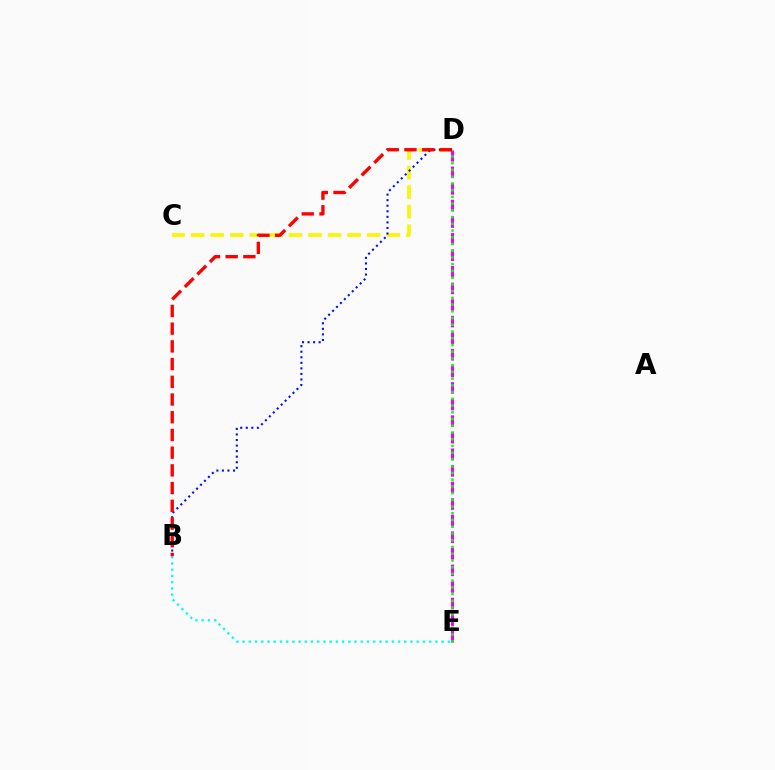{('C', 'D'): [{'color': '#fcf500', 'line_style': 'dashed', 'thickness': 2.66}], ('B', 'E'): [{'color': '#00fff6', 'line_style': 'dotted', 'thickness': 1.69}], ('B', 'D'): [{'color': '#0010ff', 'line_style': 'dotted', 'thickness': 1.51}, {'color': '#ff0000', 'line_style': 'dashed', 'thickness': 2.41}], ('D', 'E'): [{'color': '#ee00ff', 'line_style': 'dashed', 'thickness': 2.25}, {'color': '#08ff00', 'line_style': 'dotted', 'thickness': 1.83}]}